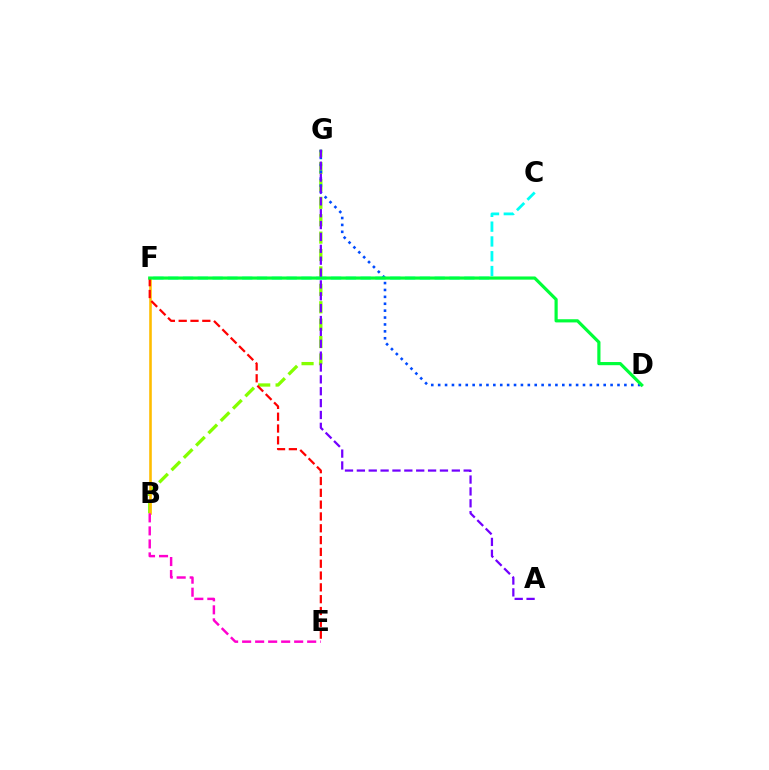{('B', 'G'): [{'color': '#84ff00', 'line_style': 'dashed', 'thickness': 2.36}], ('B', 'F'): [{'color': '#ffbd00', 'line_style': 'solid', 'thickness': 1.87}], ('D', 'G'): [{'color': '#004bff', 'line_style': 'dotted', 'thickness': 1.87}], ('E', 'F'): [{'color': '#ff0000', 'line_style': 'dashed', 'thickness': 1.61}], ('C', 'F'): [{'color': '#00fff6', 'line_style': 'dashed', 'thickness': 2.01}], ('B', 'E'): [{'color': '#ff00cf', 'line_style': 'dashed', 'thickness': 1.77}], ('D', 'F'): [{'color': '#00ff39', 'line_style': 'solid', 'thickness': 2.29}], ('A', 'G'): [{'color': '#7200ff', 'line_style': 'dashed', 'thickness': 1.61}]}